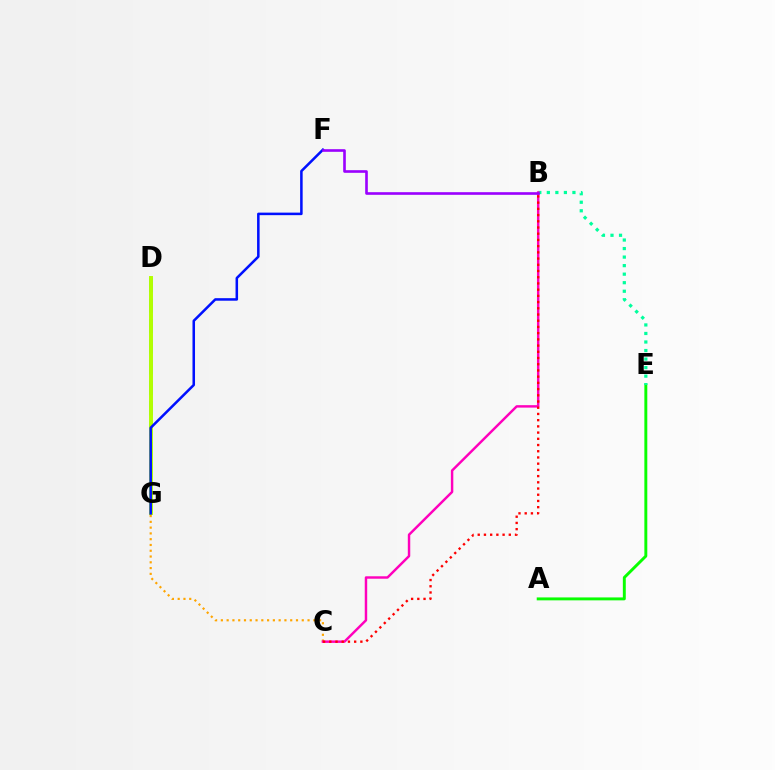{('D', 'G'): [{'color': '#00b5ff', 'line_style': 'dashed', 'thickness': 2.79}, {'color': '#b3ff00', 'line_style': 'solid', 'thickness': 2.84}], ('A', 'E'): [{'color': '#08ff00', 'line_style': 'solid', 'thickness': 2.11}], ('F', 'G'): [{'color': '#0010ff', 'line_style': 'solid', 'thickness': 1.82}], ('B', 'E'): [{'color': '#00ff9d', 'line_style': 'dotted', 'thickness': 2.32}], ('C', 'G'): [{'color': '#ffa500', 'line_style': 'dotted', 'thickness': 1.57}], ('B', 'C'): [{'color': '#ff00bd', 'line_style': 'solid', 'thickness': 1.76}, {'color': '#ff0000', 'line_style': 'dotted', 'thickness': 1.69}], ('B', 'F'): [{'color': '#9b00ff', 'line_style': 'solid', 'thickness': 1.9}]}